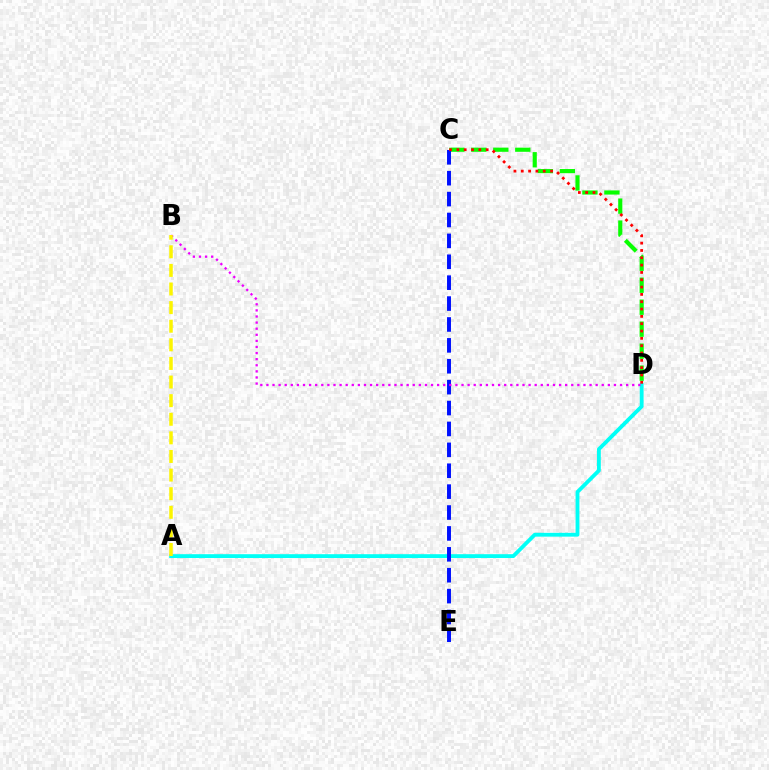{('C', 'D'): [{'color': '#08ff00', 'line_style': 'dashed', 'thickness': 2.99}, {'color': '#ff0000', 'line_style': 'dotted', 'thickness': 1.99}], ('A', 'D'): [{'color': '#00fff6', 'line_style': 'solid', 'thickness': 2.76}], ('C', 'E'): [{'color': '#0010ff', 'line_style': 'dashed', 'thickness': 2.84}], ('B', 'D'): [{'color': '#ee00ff', 'line_style': 'dotted', 'thickness': 1.66}], ('A', 'B'): [{'color': '#fcf500', 'line_style': 'dashed', 'thickness': 2.53}]}